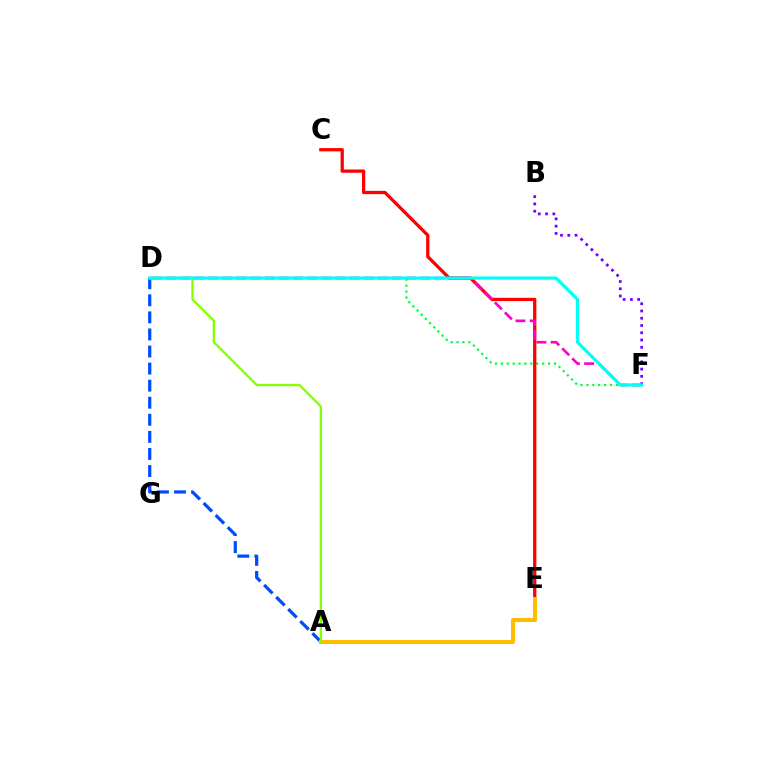{('D', 'F'): [{'color': '#00ff39', 'line_style': 'dotted', 'thickness': 1.6}, {'color': '#ff00cf', 'line_style': 'dashed', 'thickness': 1.92}, {'color': '#00fff6', 'line_style': 'solid', 'thickness': 2.31}], ('C', 'E'): [{'color': '#ff0000', 'line_style': 'solid', 'thickness': 2.36}], ('B', 'F'): [{'color': '#7200ff', 'line_style': 'dotted', 'thickness': 1.97}], ('A', 'D'): [{'color': '#004bff', 'line_style': 'dashed', 'thickness': 2.32}, {'color': '#84ff00', 'line_style': 'solid', 'thickness': 1.65}], ('A', 'E'): [{'color': '#ffbd00', 'line_style': 'solid', 'thickness': 2.9}]}